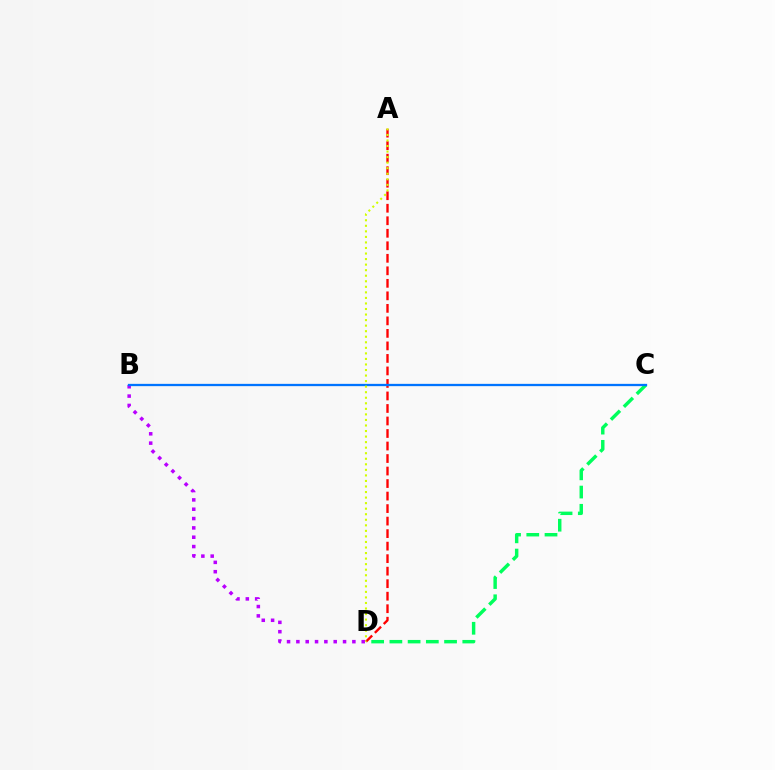{('B', 'D'): [{'color': '#b900ff', 'line_style': 'dotted', 'thickness': 2.54}], ('C', 'D'): [{'color': '#00ff5c', 'line_style': 'dashed', 'thickness': 2.48}], ('A', 'D'): [{'color': '#ff0000', 'line_style': 'dashed', 'thickness': 1.7}, {'color': '#d1ff00', 'line_style': 'dotted', 'thickness': 1.51}], ('B', 'C'): [{'color': '#0074ff', 'line_style': 'solid', 'thickness': 1.65}]}